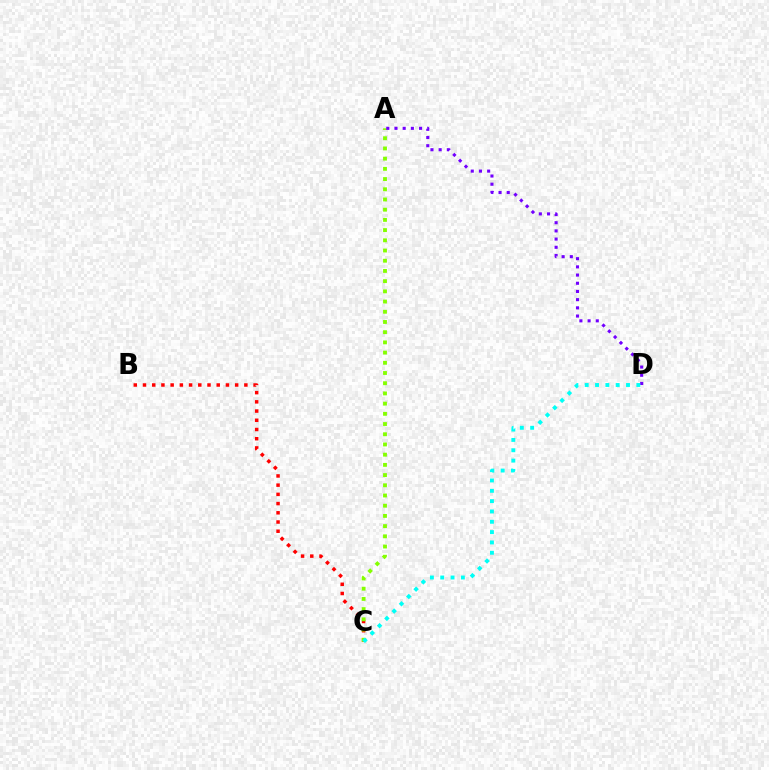{('B', 'C'): [{'color': '#ff0000', 'line_style': 'dotted', 'thickness': 2.5}], ('A', 'C'): [{'color': '#84ff00', 'line_style': 'dotted', 'thickness': 2.77}], ('A', 'D'): [{'color': '#7200ff', 'line_style': 'dotted', 'thickness': 2.23}], ('C', 'D'): [{'color': '#00fff6', 'line_style': 'dotted', 'thickness': 2.81}]}